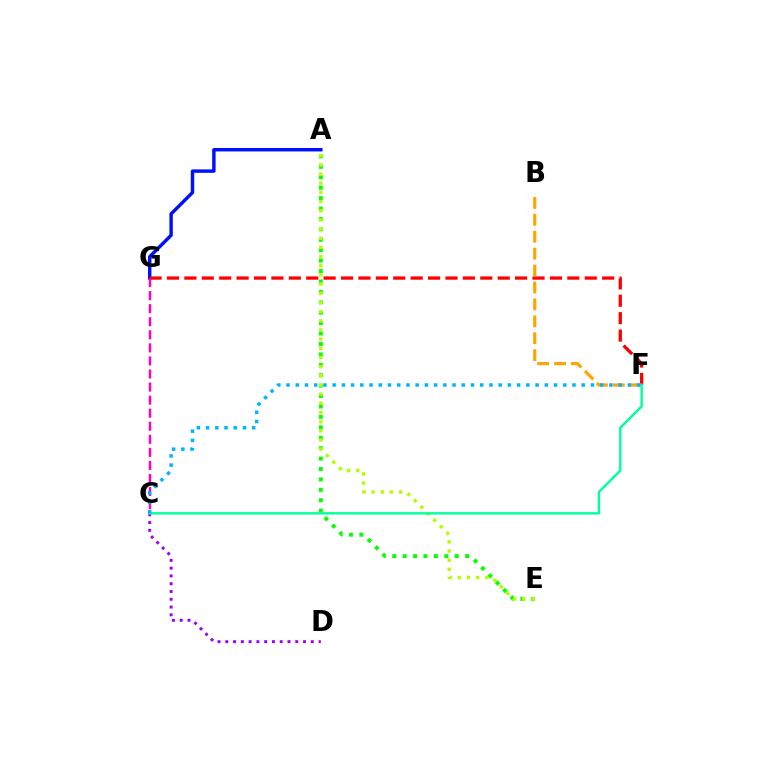{('A', 'G'): [{'color': '#0010ff', 'line_style': 'solid', 'thickness': 2.48}], ('C', 'D'): [{'color': '#9b00ff', 'line_style': 'dotted', 'thickness': 2.11}], ('A', 'E'): [{'color': '#08ff00', 'line_style': 'dotted', 'thickness': 2.83}, {'color': '#b3ff00', 'line_style': 'dotted', 'thickness': 2.49}], ('F', 'G'): [{'color': '#ff0000', 'line_style': 'dashed', 'thickness': 2.36}], ('B', 'F'): [{'color': '#ffa500', 'line_style': 'dashed', 'thickness': 2.3}], ('C', 'G'): [{'color': '#ff00bd', 'line_style': 'dashed', 'thickness': 1.77}], ('C', 'F'): [{'color': '#00ff9d', 'line_style': 'solid', 'thickness': 1.73}, {'color': '#00b5ff', 'line_style': 'dotted', 'thickness': 2.51}]}